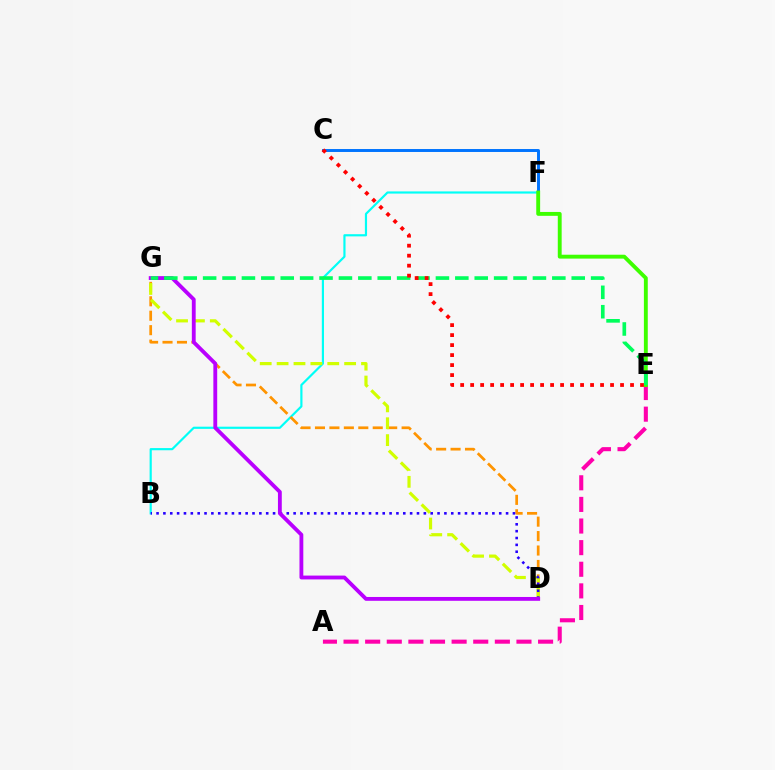{('B', 'F'): [{'color': '#00fff6', 'line_style': 'solid', 'thickness': 1.57}], ('A', 'E'): [{'color': '#ff00ac', 'line_style': 'dashed', 'thickness': 2.94}], ('C', 'F'): [{'color': '#0074ff', 'line_style': 'solid', 'thickness': 2.12}], ('E', 'F'): [{'color': '#3dff00', 'line_style': 'solid', 'thickness': 2.79}], ('D', 'G'): [{'color': '#ff9400', 'line_style': 'dashed', 'thickness': 1.96}, {'color': '#d1ff00', 'line_style': 'dashed', 'thickness': 2.29}, {'color': '#b900ff', 'line_style': 'solid', 'thickness': 2.76}], ('B', 'D'): [{'color': '#2500ff', 'line_style': 'dotted', 'thickness': 1.86}], ('E', 'G'): [{'color': '#00ff5c', 'line_style': 'dashed', 'thickness': 2.64}], ('C', 'E'): [{'color': '#ff0000', 'line_style': 'dotted', 'thickness': 2.72}]}